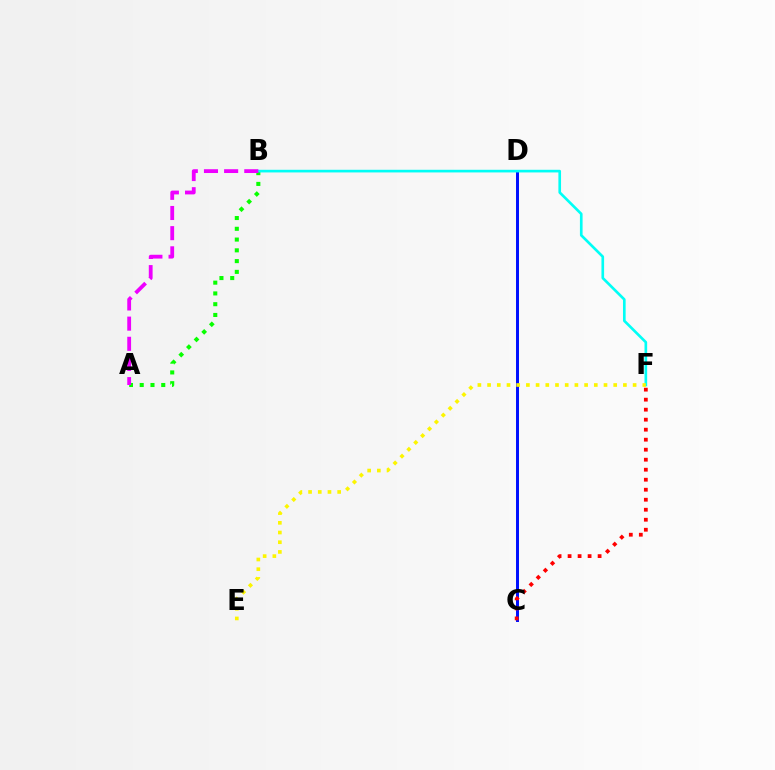{('A', 'B'): [{'color': '#08ff00', 'line_style': 'dotted', 'thickness': 2.93}, {'color': '#ee00ff', 'line_style': 'dashed', 'thickness': 2.74}], ('C', 'D'): [{'color': '#0010ff', 'line_style': 'solid', 'thickness': 2.14}], ('B', 'F'): [{'color': '#00fff6', 'line_style': 'solid', 'thickness': 1.91}], ('C', 'F'): [{'color': '#ff0000', 'line_style': 'dotted', 'thickness': 2.72}], ('E', 'F'): [{'color': '#fcf500', 'line_style': 'dotted', 'thickness': 2.64}]}